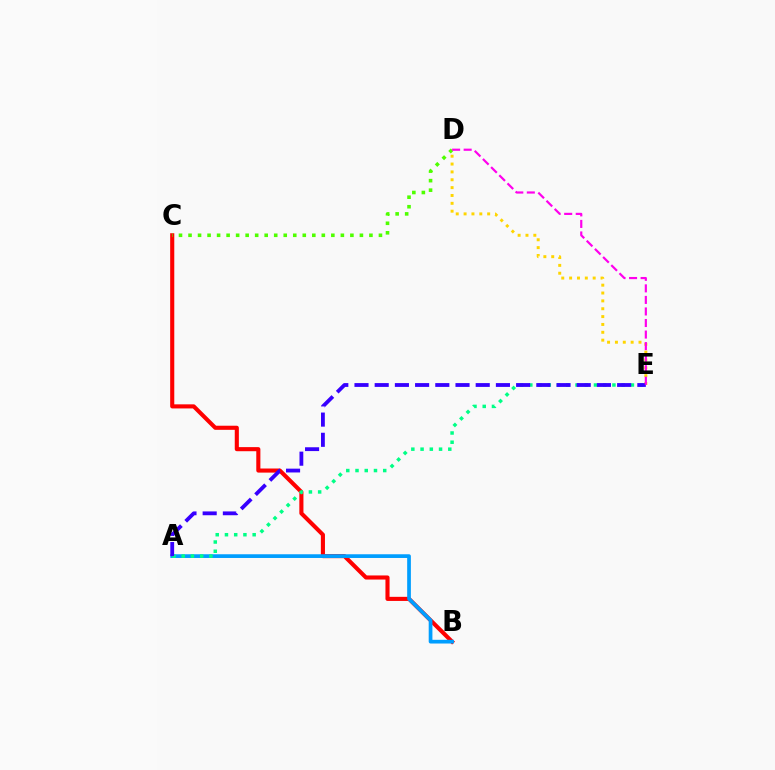{('B', 'C'): [{'color': '#ff0000', 'line_style': 'solid', 'thickness': 2.95}], ('A', 'B'): [{'color': '#009eff', 'line_style': 'solid', 'thickness': 2.67}], ('D', 'E'): [{'color': '#ffd500', 'line_style': 'dotted', 'thickness': 2.13}, {'color': '#ff00ed', 'line_style': 'dashed', 'thickness': 1.57}], ('A', 'E'): [{'color': '#00ff86', 'line_style': 'dotted', 'thickness': 2.51}, {'color': '#3700ff', 'line_style': 'dashed', 'thickness': 2.74}], ('C', 'D'): [{'color': '#4fff00', 'line_style': 'dotted', 'thickness': 2.59}]}